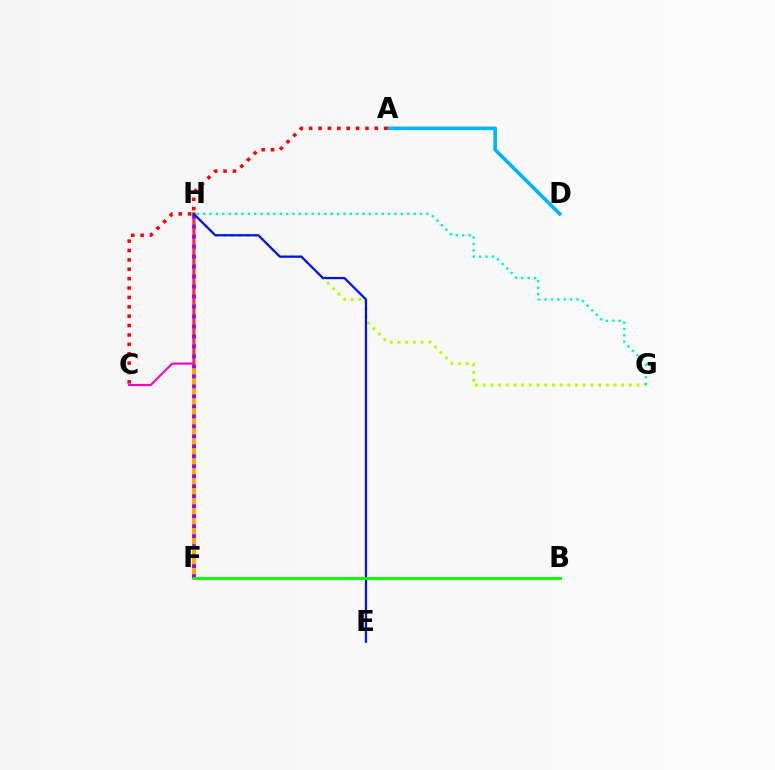{('F', 'H'): [{'color': '#ffa500', 'line_style': 'solid', 'thickness': 2.83}, {'color': '#9b00ff', 'line_style': 'dotted', 'thickness': 2.71}], ('G', 'H'): [{'color': '#b3ff00', 'line_style': 'dotted', 'thickness': 2.09}, {'color': '#00ff9d', 'line_style': 'dotted', 'thickness': 1.73}], ('A', 'D'): [{'color': '#00b5ff', 'line_style': 'solid', 'thickness': 2.6}], ('C', 'H'): [{'color': '#ff00bd', 'line_style': 'solid', 'thickness': 1.53}], ('E', 'H'): [{'color': '#0010ff', 'line_style': 'solid', 'thickness': 1.62}], ('B', 'F'): [{'color': '#08ff00', 'line_style': 'solid', 'thickness': 2.07}], ('A', 'C'): [{'color': '#ff0000', 'line_style': 'dotted', 'thickness': 2.55}]}